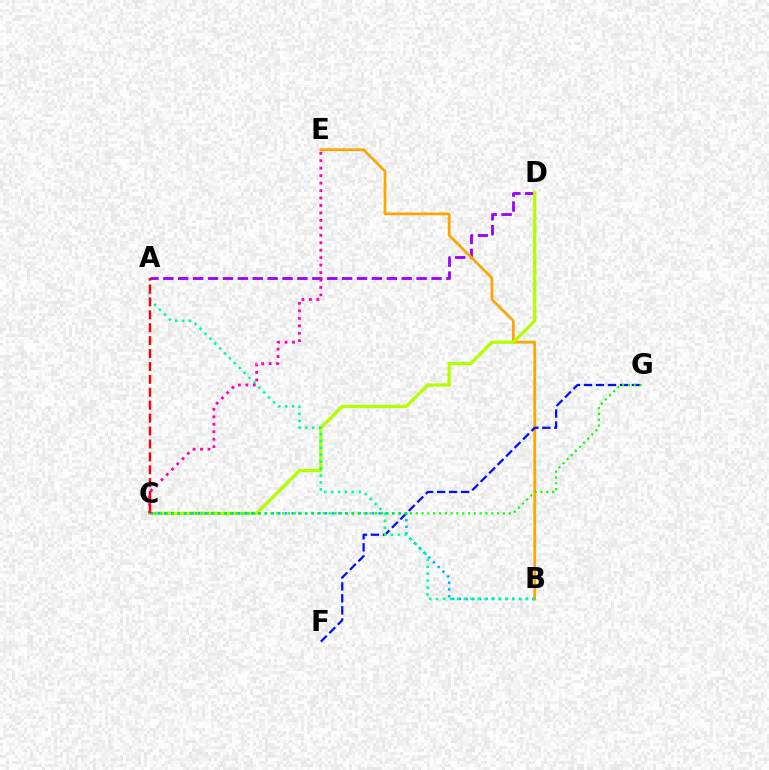{('A', 'D'): [{'color': '#9b00ff', 'line_style': 'dashed', 'thickness': 2.02}], ('B', 'E'): [{'color': '#ffa500', 'line_style': 'solid', 'thickness': 1.96}], ('F', 'G'): [{'color': '#0010ff', 'line_style': 'dashed', 'thickness': 1.63}], ('C', 'D'): [{'color': '#b3ff00', 'line_style': 'solid', 'thickness': 2.35}], ('B', 'C'): [{'color': '#00b5ff', 'line_style': 'dotted', 'thickness': 1.82}], ('C', 'G'): [{'color': '#08ff00', 'line_style': 'dotted', 'thickness': 1.58}], ('A', 'B'): [{'color': '#00ff9d', 'line_style': 'dotted', 'thickness': 1.88}], ('C', 'E'): [{'color': '#ff00bd', 'line_style': 'dotted', 'thickness': 2.03}], ('A', 'C'): [{'color': '#ff0000', 'line_style': 'dashed', 'thickness': 1.75}]}